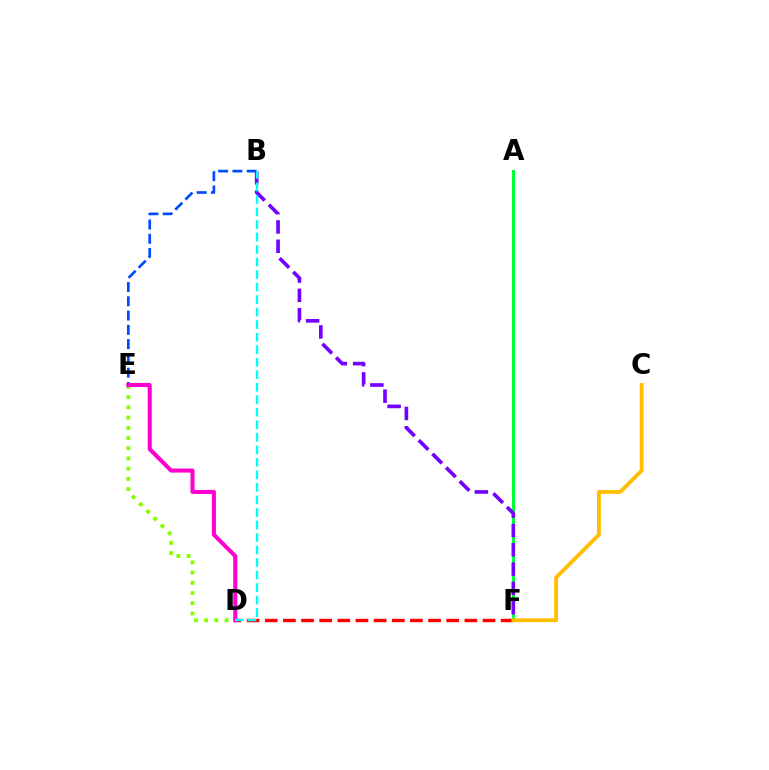{('A', 'F'): [{'color': '#00ff39', 'line_style': 'solid', 'thickness': 2.16}], ('D', 'E'): [{'color': '#84ff00', 'line_style': 'dotted', 'thickness': 2.78}, {'color': '#ff00cf', 'line_style': 'solid', 'thickness': 2.92}], ('D', 'F'): [{'color': '#ff0000', 'line_style': 'dashed', 'thickness': 2.47}], ('B', 'E'): [{'color': '#004bff', 'line_style': 'dashed', 'thickness': 1.94}], ('C', 'F'): [{'color': '#ffbd00', 'line_style': 'solid', 'thickness': 2.75}], ('B', 'F'): [{'color': '#7200ff', 'line_style': 'dashed', 'thickness': 2.62}], ('B', 'D'): [{'color': '#00fff6', 'line_style': 'dashed', 'thickness': 1.7}]}